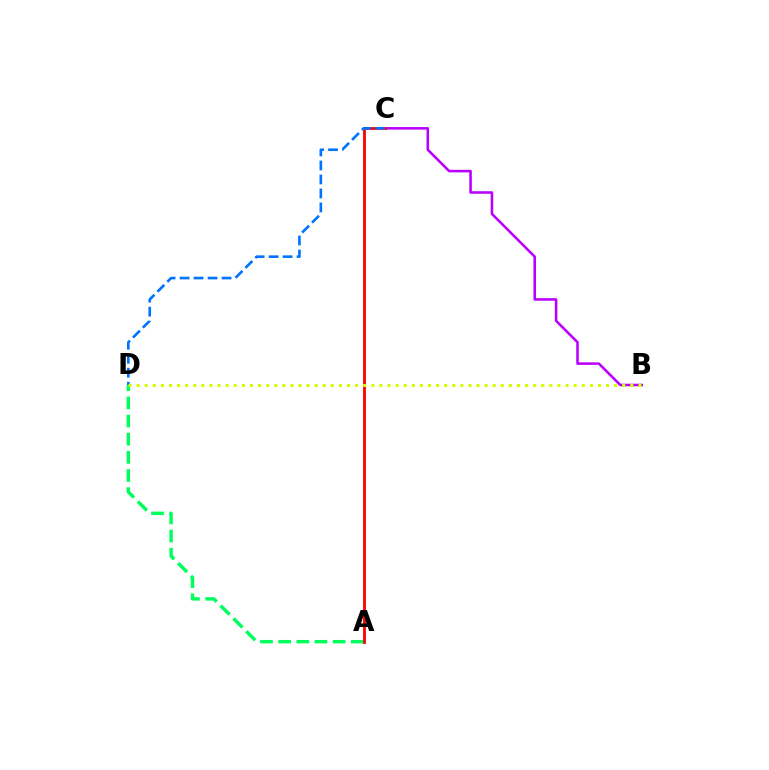{('B', 'C'): [{'color': '#b900ff', 'line_style': 'solid', 'thickness': 1.84}], ('A', 'D'): [{'color': '#00ff5c', 'line_style': 'dashed', 'thickness': 2.47}], ('A', 'C'): [{'color': '#ff0000', 'line_style': 'solid', 'thickness': 2.03}], ('C', 'D'): [{'color': '#0074ff', 'line_style': 'dashed', 'thickness': 1.9}], ('B', 'D'): [{'color': '#d1ff00', 'line_style': 'dotted', 'thickness': 2.2}]}